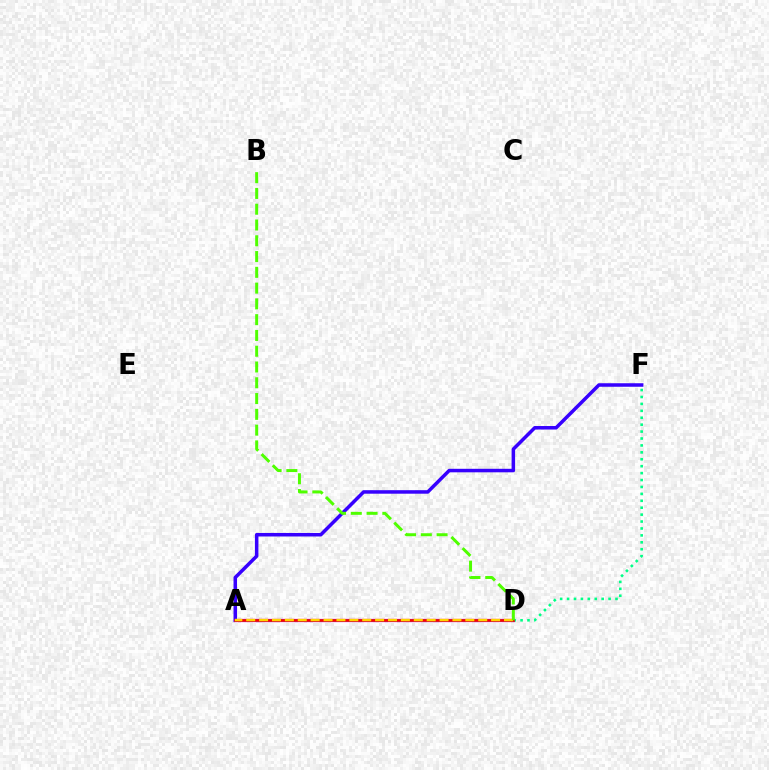{('A', 'D'): [{'color': '#ff00ed', 'line_style': 'solid', 'thickness': 2.35}, {'color': '#009eff', 'line_style': 'solid', 'thickness': 2.04}, {'color': '#ff0000', 'line_style': 'solid', 'thickness': 1.92}, {'color': '#ffd500', 'line_style': 'dashed', 'thickness': 1.75}], ('A', 'F'): [{'color': '#3700ff', 'line_style': 'solid', 'thickness': 2.53}], ('D', 'F'): [{'color': '#00ff86', 'line_style': 'dotted', 'thickness': 1.88}], ('B', 'D'): [{'color': '#4fff00', 'line_style': 'dashed', 'thickness': 2.14}]}